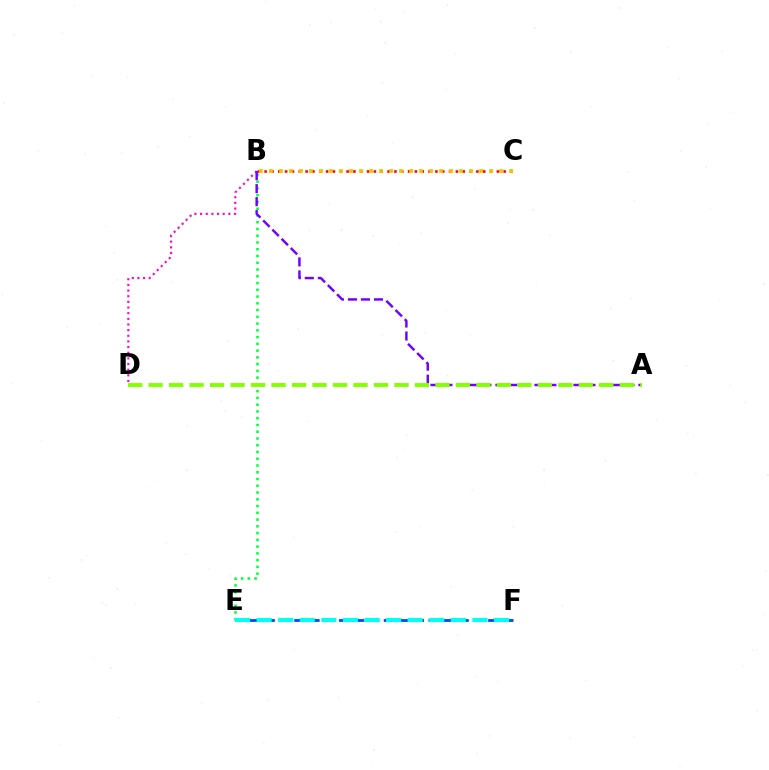{('B', 'E'): [{'color': '#00ff39', 'line_style': 'dotted', 'thickness': 1.84}], ('B', 'C'): [{'color': '#ff0000', 'line_style': 'dotted', 'thickness': 1.86}, {'color': '#ffbd00', 'line_style': 'dotted', 'thickness': 2.72}], ('B', 'D'): [{'color': '#ff00cf', 'line_style': 'dotted', 'thickness': 1.54}], ('E', 'F'): [{'color': '#004bff', 'line_style': 'dashed', 'thickness': 2.03}, {'color': '#00fff6', 'line_style': 'dashed', 'thickness': 2.93}], ('A', 'B'): [{'color': '#7200ff', 'line_style': 'dashed', 'thickness': 1.77}], ('A', 'D'): [{'color': '#84ff00', 'line_style': 'dashed', 'thickness': 2.78}]}